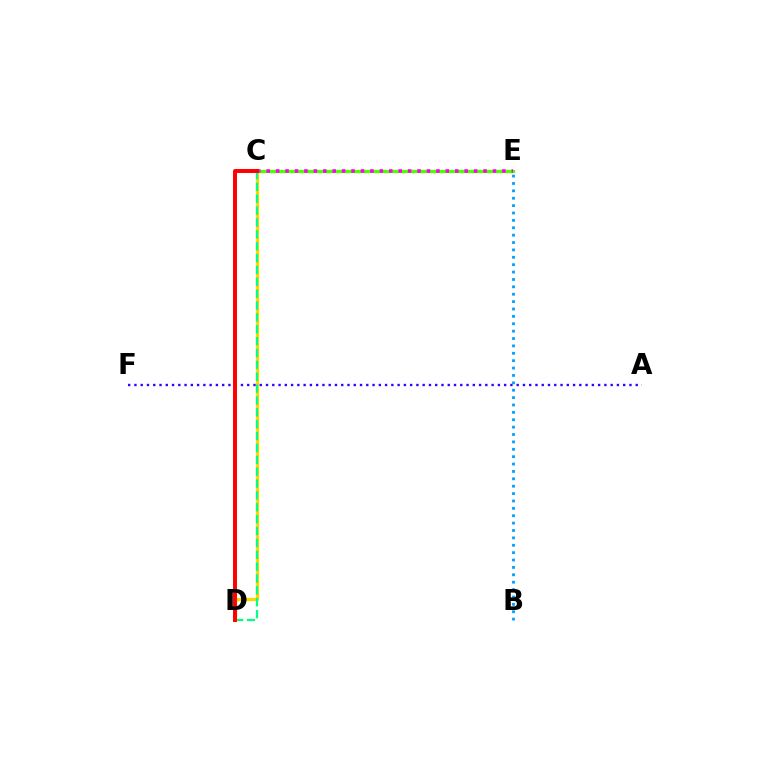{('C', 'E'): [{'color': '#4fff00', 'line_style': 'solid', 'thickness': 2.36}, {'color': '#ff00ed', 'line_style': 'dotted', 'thickness': 2.56}], ('C', 'D'): [{'color': '#ffd500', 'line_style': 'solid', 'thickness': 2.36}, {'color': '#00ff86', 'line_style': 'dashed', 'thickness': 1.61}, {'color': '#ff0000', 'line_style': 'solid', 'thickness': 2.85}], ('A', 'F'): [{'color': '#3700ff', 'line_style': 'dotted', 'thickness': 1.7}], ('B', 'E'): [{'color': '#009eff', 'line_style': 'dotted', 'thickness': 2.01}]}